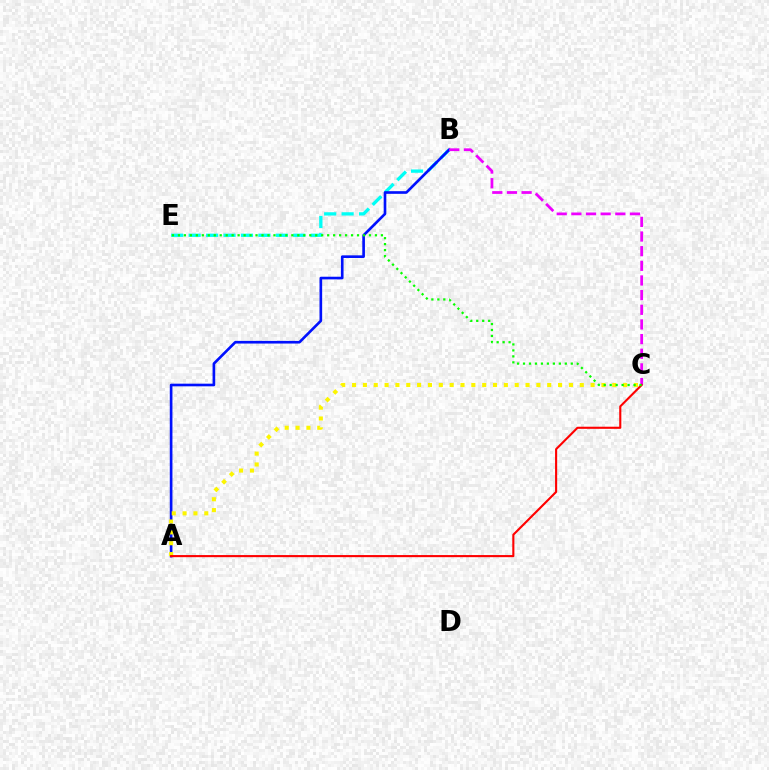{('B', 'E'): [{'color': '#00fff6', 'line_style': 'dashed', 'thickness': 2.37}], ('A', 'B'): [{'color': '#0010ff', 'line_style': 'solid', 'thickness': 1.91}], ('B', 'C'): [{'color': '#ee00ff', 'line_style': 'dashed', 'thickness': 1.99}], ('A', 'C'): [{'color': '#fcf500', 'line_style': 'dotted', 'thickness': 2.95}, {'color': '#ff0000', 'line_style': 'solid', 'thickness': 1.52}], ('C', 'E'): [{'color': '#08ff00', 'line_style': 'dotted', 'thickness': 1.62}]}